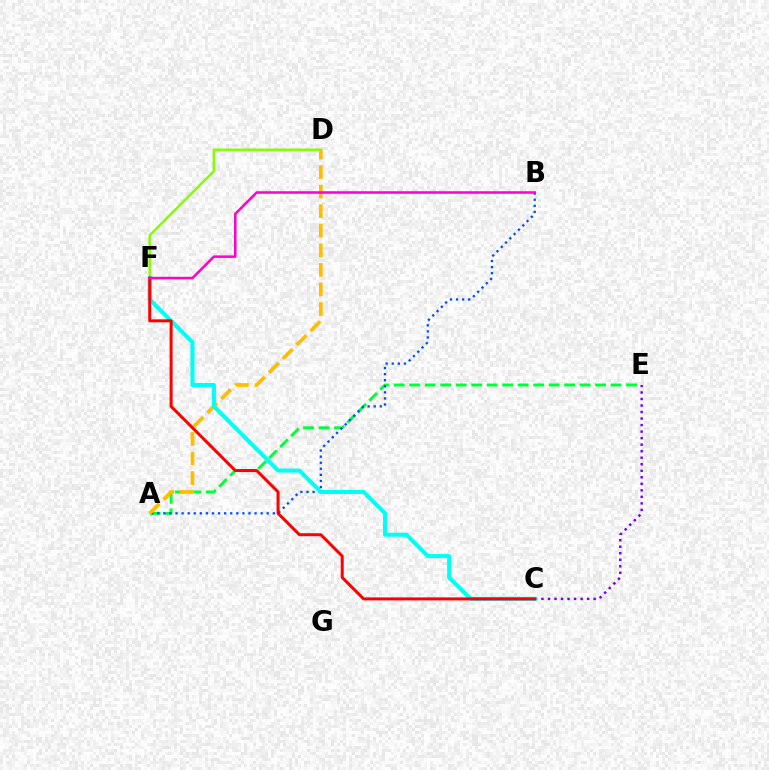{('A', 'E'): [{'color': '#00ff39', 'line_style': 'dashed', 'thickness': 2.1}], ('D', 'F'): [{'color': '#84ff00', 'line_style': 'solid', 'thickness': 1.78}], ('A', 'B'): [{'color': '#004bff', 'line_style': 'dotted', 'thickness': 1.65}], ('A', 'D'): [{'color': '#ffbd00', 'line_style': 'dashed', 'thickness': 2.66}], ('C', 'E'): [{'color': '#7200ff', 'line_style': 'dotted', 'thickness': 1.77}], ('C', 'F'): [{'color': '#00fff6', 'line_style': 'solid', 'thickness': 2.92}, {'color': '#ff0000', 'line_style': 'solid', 'thickness': 2.16}], ('B', 'F'): [{'color': '#ff00cf', 'line_style': 'solid', 'thickness': 1.82}]}